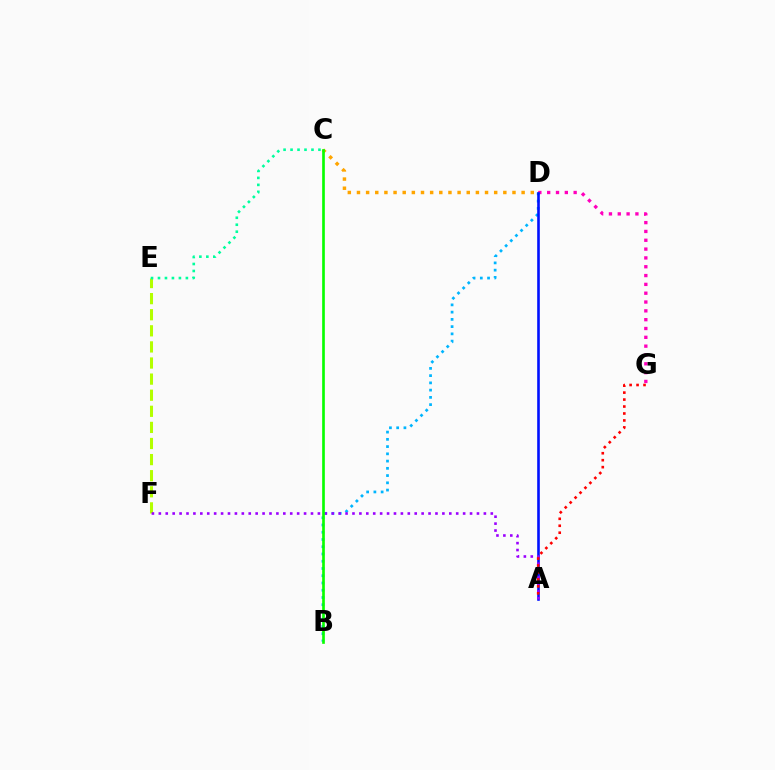{('D', 'G'): [{'color': '#ff00bd', 'line_style': 'dotted', 'thickness': 2.4}], ('E', 'F'): [{'color': '#b3ff00', 'line_style': 'dashed', 'thickness': 2.19}], ('B', 'D'): [{'color': '#00b5ff', 'line_style': 'dotted', 'thickness': 1.97}], ('A', 'D'): [{'color': '#0010ff', 'line_style': 'solid', 'thickness': 1.88}], ('A', 'F'): [{'color': '#9b00ff', 'line_style': 'dotted', 'thickness': 1.88}], ('C', 'E'): [{'color': '#00ff9d', 'line_style': 'dotted', 'thickness': 1.9}], ('C', 'D'): [{'color': '#ffa500', 'line_style': 'dotted', 'thickness': 2.49}], ('A', 'G'): [{'color': '#ff0000', 'line_style': 'dotted', 'thickness': 1.89}], ('B', 'C'): [{'color': '#08ff00', 'line_style': 'solid', 'thickness': 1.92}]}